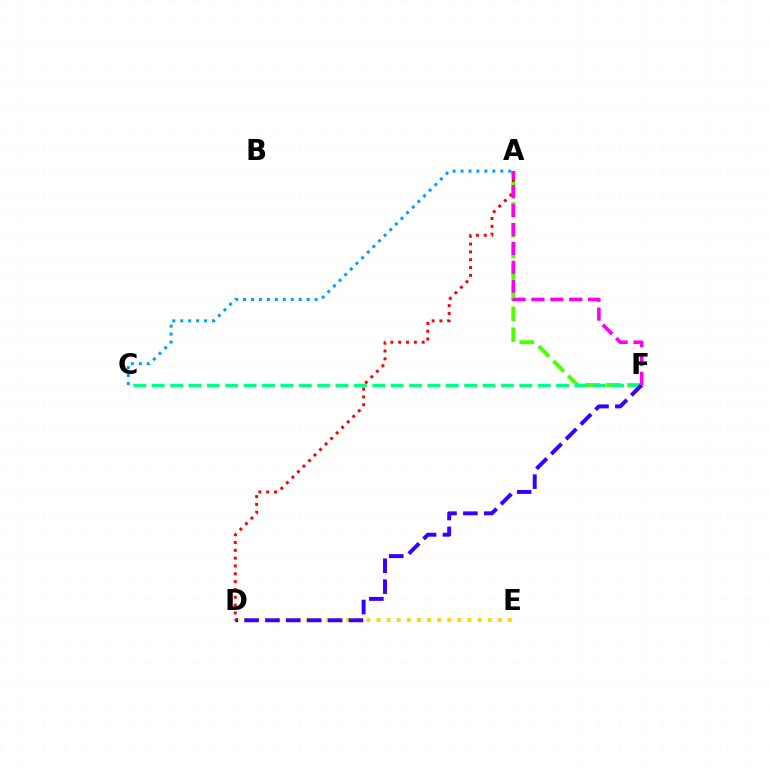{('A', 'F'): [{'color': '#4fff00', 'line_style': 'dashed', 'thickness': 2.84}, {'color': '#ff00ed', 'line_style': 'dashed', 'thickness': 2.57}], ('C', 'F'): [{'color': '#00ff86', 'line_style': 'dashed', 'thickness': 2.5}], ('A', 'D'): [{'color': '#ff0000', 'line_style': 'dotted', 'thickness': 2.13}], ('D', 'E'): [{'color': '#ffd500', 'line_style': 'dotted', 'thickness': 2.75}], ('D', 'F'): [{'color': '#3700ff', 'line_style': 'dashed', 'thickness': 2.84}], ('A', 'C'): [{'color': '#009eff', 'line_style': 'dotted', 'thickness': 2.16}]}